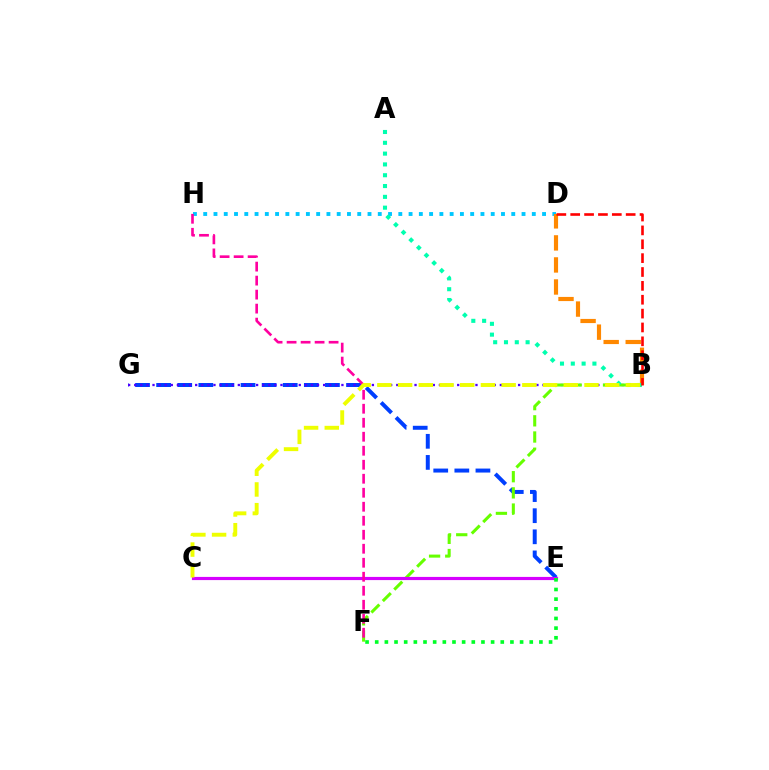{('D', 'H'): [{'color': '#00c7ff', 'line_style': 'dotted', 'thickness': 2.79}], ('E', 'G'): [{'color': '#003fff', 'line_style': 'dashed', 'thickness': 2.87}], ('B', 'G'): [{'color': '#4f00ff', 'line_style': 'dotted', 'thickness': 1.66}], ('B', 'F'): [{'color': '#66ff00', 'line_style': 'dashed', 'thickness': 2.2}], ('B', 'D'): [{'color': '#ff8800', 'line_style': 'dashed', 'thickness': 2.99}, {'color': '#ff0000', 'line_style': 'dashed', 'thickness': 1.88}], ('C', 'E'): [{'color': '#d600ff', 'line_style': 'solid', 'thickness': 2.29}], ('F', 'H'): [{'color': '#ff00a0', 'line_style': 'dashed', 'thickness': 1.9}], ('A', 'B'): [{'color': '#00ffaf', 'line_style': 'dotted', 'thickness': 2.94}], ('E', 'F'): [{'color': '#00ff27', 'line_style': 'dotted', 'thickness': 2.62}], ('B', 'C'): [{'color': '#eeff00', 'line_style': 'dashed', 'thickness': 2.81}]}